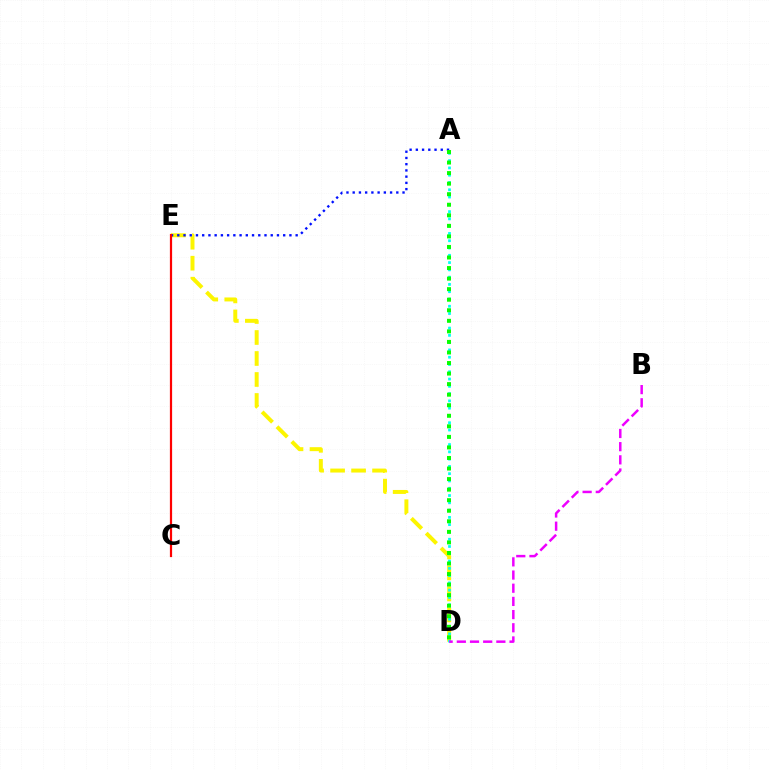{('D', 'E'): [{'color': '#fcf500', 'line_style': 'dashed', 'thickness': 2.85}], ('A', 'E'): [{'color': '#0010ff', 'line_style': 'dotted', 'thickness': 1.69}], ('A', 'D'): [{'color': '#00fff6', 'line_style': 'dotted', 'thickness': 1.98}, {'color': '#08ff00', 'line_style': 'dotted', 'thickness': 2.87}], ('B', 'D'): [{'color': '#ee00ff', 'line_style': 'dashed', 'thickness': 1.79}], ('C', 'E'): [{'color': '#ff0000', 'line_style': 'solid', 'thickness': 1.6}]}